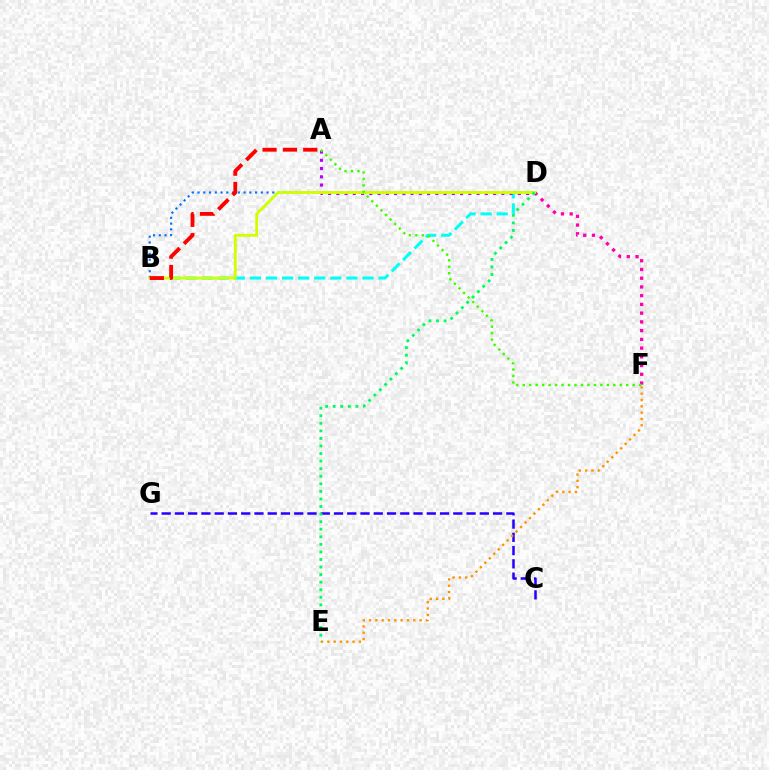{('D', 'F'): [{'color': '#ff00ac', 'line_style': 'dotted', 'thickness': 2.37}], ('B', 'D'): [{'color': '#00fff6', 'line_style': 'dashed', 'thickness': 2.18}, {'color': '#0074ff', 'line_style': 'dotted', 'thickness': 1.56}, {'color': '#d1ff00', 'line_style': 'solid', 'thickness': 2.05}], ('C', 'G'): [{'color': '#2500ff', 'line_style': 'dashed', 'thickness': 1.8}], ('A', 'D'): [{'color': '#b900ff', 'line_style': 'dotted', 'thickness': 2.24}], ('E', 'F'): [{'color': '#ff9400', 'line_style': 'dotted', 'thickness': 1.72}], ('A', 'F'): [{'color': '#3dff00', 'line_style': 'dotted', 'thickness': 1.76}], ('A', 'B'): [{'color': '#ff0000', 'line_style': 'dashed', 'thickness': 2.76}], ('D', 'E'): [{'color': '#00ff5c', 'line_style': 'dotted', 'thickness': 2.06}]}